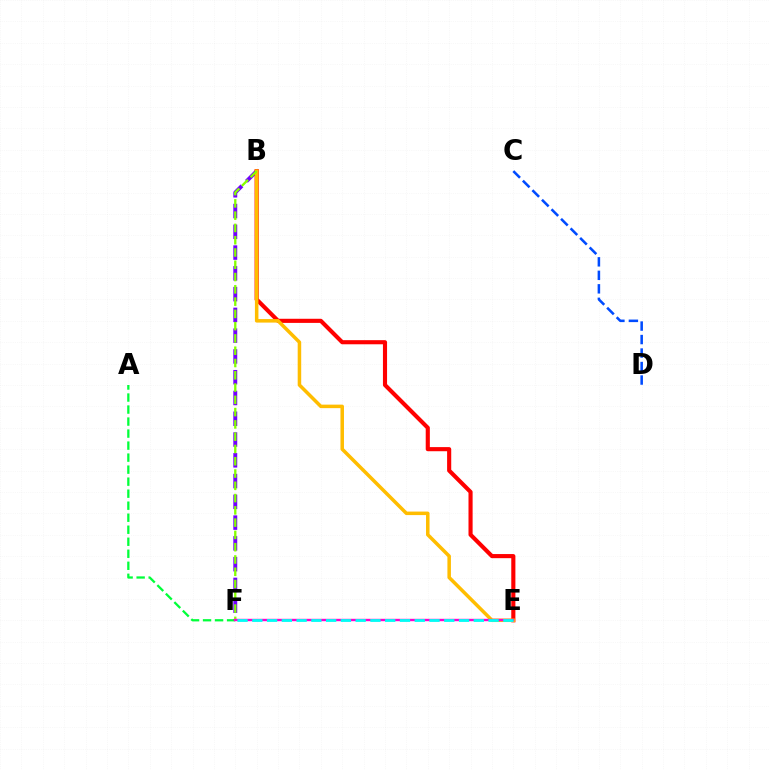{('B', 'F'): [{'color': '#7200ff', 'line_style': 'dashed', 'thickness': 2.82}, {'color': '#84ff00', 'line_style': 'dashed', 'thickness': 1.67}], ('A', 'F'): [{'color': '#00ff39', 'line_style': 'dashed', 'thickness': 1.63}], ('B', 'E'): [{'color': '#ff0000', 'line_style': 'solid', 'thickness': 2.97}, {'color': '#ffbd00', 'line_style': 'solid', 'thickness': 2.53}], ('E', 'F'): [{'color': '#ff00cf', 'line_style': 'solid', 'thickness': 1.72}, {'color': '#00fff6', 'line_style': 'dashed', 'thickness': 2.01}], ('C', 'D'): [{'color': '#004bff', 'line_style': 'dashed', 'thickness': 1.83}]}